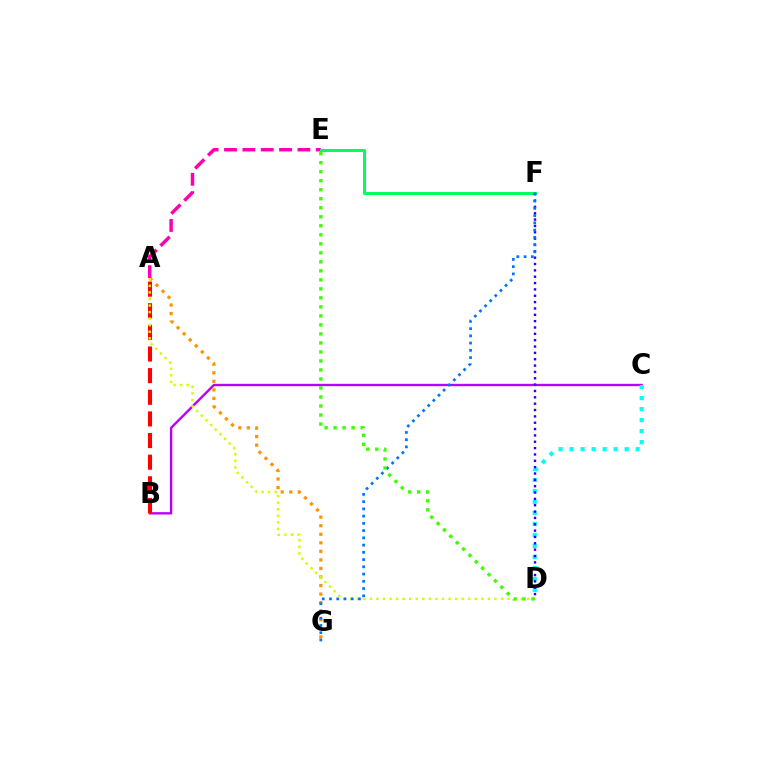{('B', 'C'): [{'color': '#b900ff', 'line_style': 'solid', 'thickness': 1.7}], ('A', 'B'): [{'color': '#ff0000', 'line_style': 'dashed', 'thickness': 2.94}], ('A', 'G'): [{'color': '#ff9400', 'line_style': 'dotted', 'thickness': 2.32}], ('A', 'E'): [{'color': '#ff00ac', 'line_style': 'dashed', 'thickness': 2.49}], ('E', 'F'): [{'color': '#00ff5c', 'line_style': 'solid', 'thickness': 2.18}], ('C', 'D'): [{'color': '#00fff6', 'line_style': 'dotted', 'thickness': 2.99}], ('A', 'D'): [{'color': '#d1ff00', 'line_style': 'dotted', 'thickness': 1.78}], ('D', 'F'): [{'color': '#2500ff', 'line_style': 'dotted', 'thickness': 1.72}], ('F', 'G'): [{'color': '#0074ff', 'line_style': 'dotted', 'thickness': 1.97}], ('D', 'E'): [{'color': '#3dff00', 'line_style': 'dotted', 'thickness': 2.45}]}